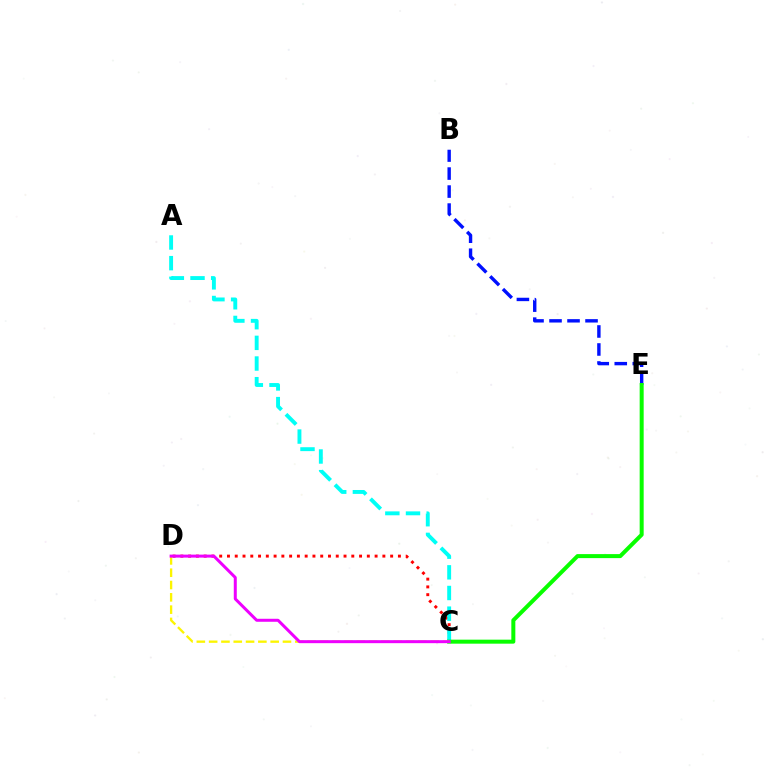{('C', 'D'): [{'color': '#ff0000', 'line_style': 'dotted', 'thickness': 2.11}, {'color': '#fcf500', 'line_style': 'dashed', 'thickness': 1.67}, {'color': '#ee00ff', 'line_style': 'solid', 'thickness': 2.16}], ('A', 'C'): [{'color': '#00fff6', 'line_style': 'dashed', 'thickness': 2.81}], ('B', 'E'): [{'color': '#0010ff', 'line_style': 'dashed', 'thickness': 2.45}], ('C', 'E'): [{'color': '#08ff00', 'line_style': 'solid', 'thickness': 2.88}]}